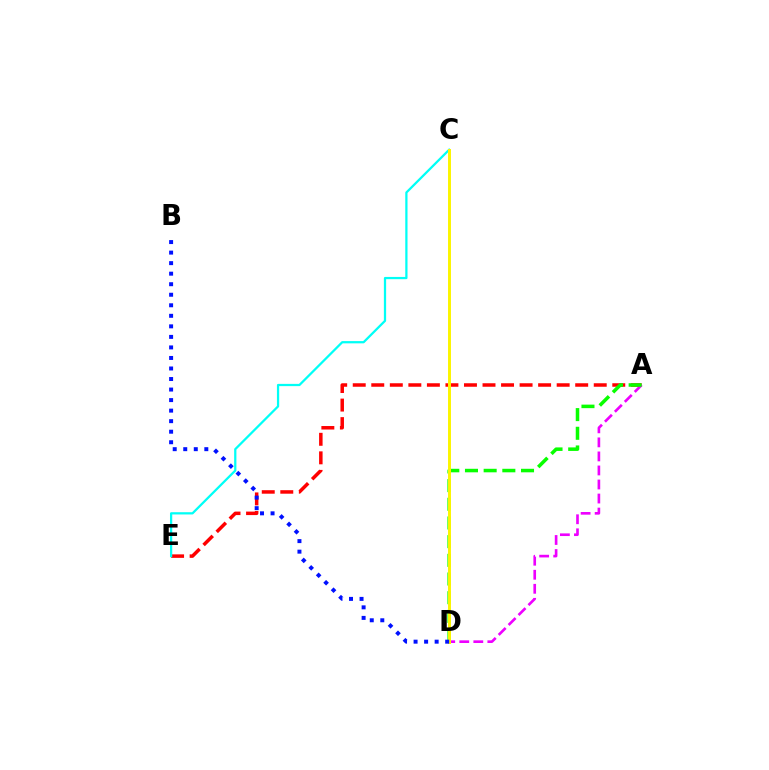{('A', 'E'): [{'color': '#ff0000', 'line_style': 'dashed', 'thickness': 2.52}], ('A', 'D'): [{'color': '#ee00ff', 'line_style': 'dashed', 'thickness': 1.91}, {'color': '#08ff00', 'line_style': 'dashed', 'thickness': 2.54}], ('C', 'E'): [{'color': '#00fff6', 'line_style': 'solid', 'thickness': 1.62}], ('C', 'D'): [{'color': '#fcf500', 'line_style': 'solid', 'thickness': 2.13}], ('B', 'D'): [{'color': '#0010ff', 'line_style': 'dotted', 'thickness': 2.86}]}